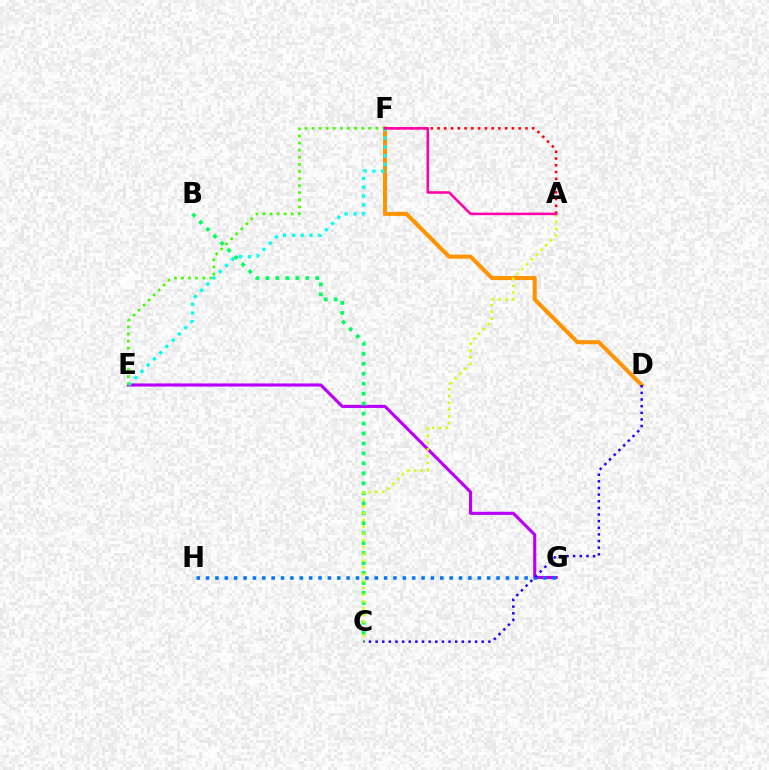{('E', 'G'): [{'color': '#b900ff', 'line_style': 'solid', 'thickness': 2.25}], ('B', 'C'): [{'color': '#00ff5c', 'line_style': 'dotted', 'thickness': 2.71}], ('G', 'H'): [{'color': '#0074ff', 'line_style': 'dotted', 'thickness': 2.55}], ('D', 'F'): [{'color': '#ff9400', 'line_style': 'solid', 'thickness': 2.92}], ('A', 'C'): [{'color': '#d1ff00', 'line_style': 'dotted', 'thickness': 1.85}], ('E', 'F'): [{'color': '#00fff6', 'line_style': 'dotted', 'thickness': 2.39}, {'color': '#3dff00', 'line_style': 'dotted', 'thickness': 1.93}], ('C', 'D'): [{'color': '#2500ff', 'line_style': 'dotted', 'thickness': 1.8}], ('A', 'F'): [{'color': '#ff0000', 'line_style': 'dotted', 'thickness': 1.84}, {'color': '#ff00ac', 'line_style': 'solid', 'thickness': 1.83}]}